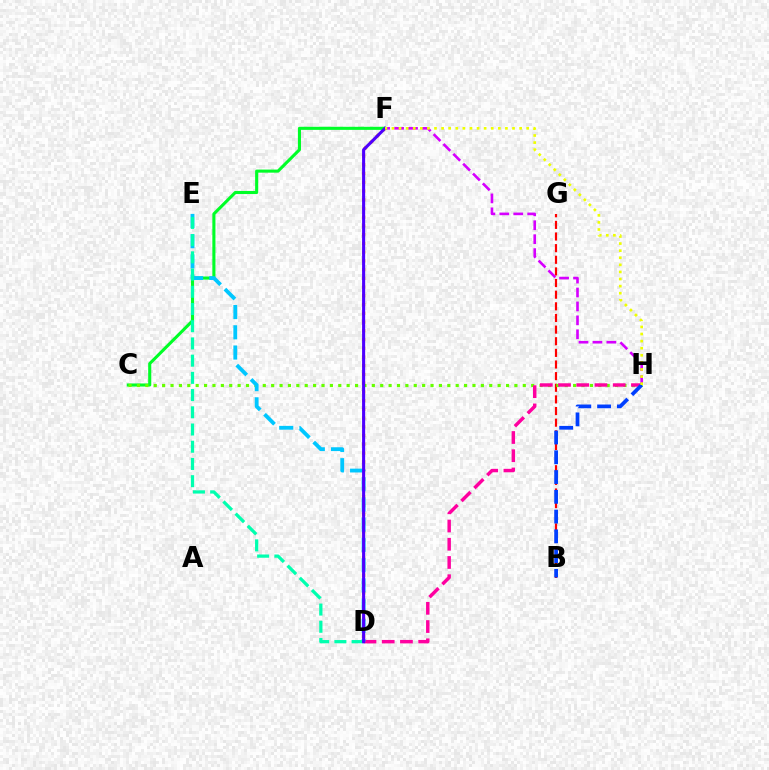{('F', 'H'): [{'color': '#d600ff', 'line_style': 'dashed', 'thickness': 1.89}, {'color': '#eeff00', 'line_style': 'dotted', 'thickness': 1.93}], ('D', 'F'): [{'color': '#ff8800', 'line_style': 'dotted', 'thickness': 2.37}, {'color': '#4f00ff', 'line_style': 'solid', 'thickness': 2.21}], ('C', 'F'): [{'color': '#00ff27', 'line_style': 'solid', 'thickness': 2.22}], ('B', 'G'): [{'color': '#ff0000', 'line_style': 'dashed', 'thickness': 1.58}], ('C', 'H'): [{'color': '#66ff00', 'line_style': 'dotted', 'thickness': 2.28}], ('D', 'H'): [{'color': '#ff00a0', 'line_style': 'dashed', 'thickness': 2.48}], ('D', 'E'): [{'color': '#00c7ff', 'line_style': 'dashed', 'thickness': 2.75}, {'color': '#00ffaf', 'line_style': 'dashed', 'thickness': 2.34}], ('B', 'H'): [{'color': '#003fff', 'line_style': 'dashed', 'thickness': 2.69}]}